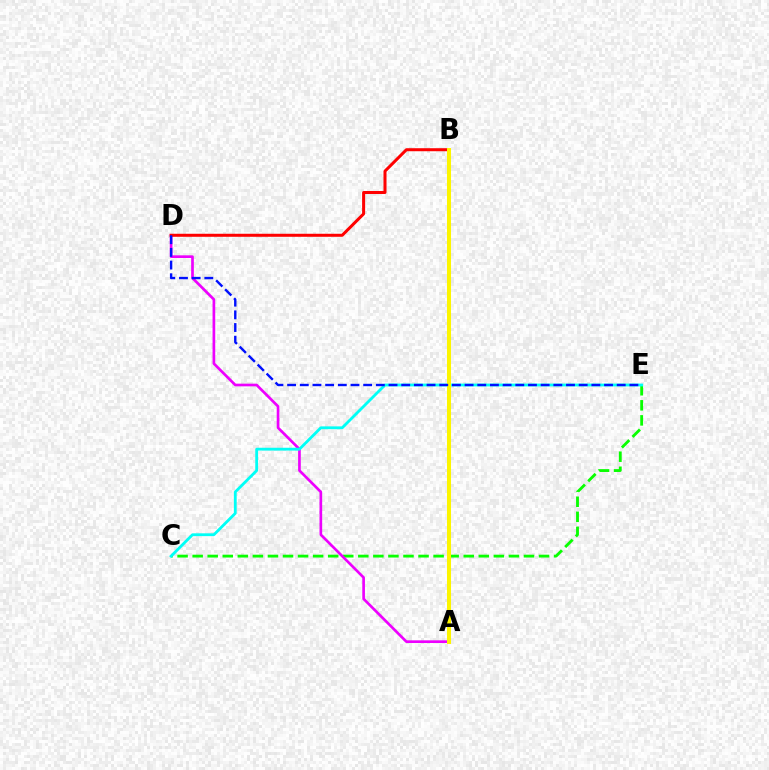{('C', 'E'): [{'color': '#08ff00', 'line_style': 'dashed', 'thickness': 2.05}, {'color': '#00fff6', 'line_style': 'solid', 'thickness': 2.03}], ('A', 'D'): [{'color': '#ee00ff', 'line_style': 'solid', 'thickness': 1.93}], ('B', 'D'): [{'color': '#ff0000', 'line_style': 'solid', 'thickness': 2.17}], ('A', 'B'): [{'color': '#fcf500', 'line_style': 'solid', 'thickness': 2.9}], ('D', 'E'): [{'color': '#0010ff', 'line_style': 'dashed', 'thickness': 1.72}]}